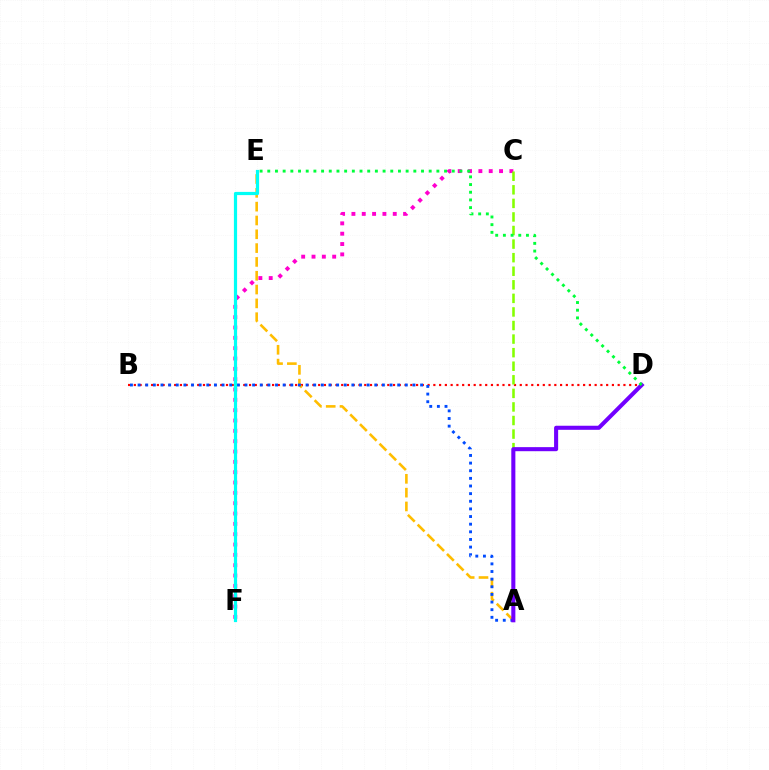{('B', 'D'): [{'color': '#ff0000', 'line_style': 'dotted', 'thickness': 1.56}], ('A', 'E'): [{'color': '#ffbd00', 'line_style': 'dashed', 'thickness': 1.88}], ('A', 'B'): [{'color': '#004bff', 'line_style': 'dotted', 'thickness': 2.07}], ('C', 'F'): [{'color': '#ff00cf', 'line_style': 'dotted', 'thickness': 2.81}], ('A', 'C'): [{'color': '#84ff00', 'line_style': 'dashed', 'thickness': 1.84}], ('A', 'D'): [{'color': '#7200ff', 'line_style': 'solid', 'thickness': 2.93}], ('E', 'F'): [{'color': '#00fff6', 'line_style': 'solid', 'thickness': 2.31}], ('D', 'E'): [{'color': '#00ff39', 'line_style': 'dotted', 'thickness': 2.09}]}